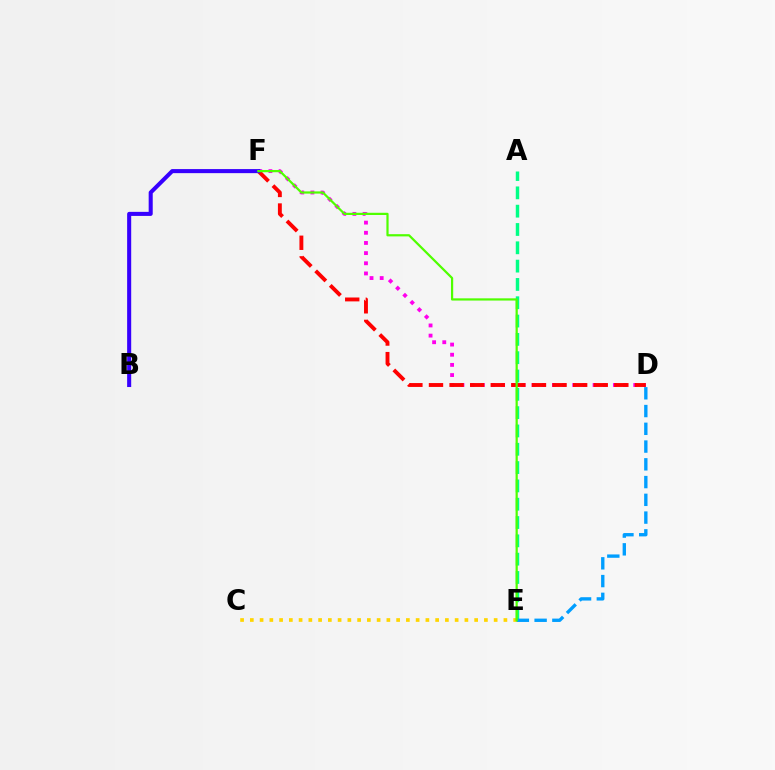{('C', 'E'): [{'color': '#ffd500', 'line_style': 'dotted', 'thickness': 2.65}], ('D', 'F'): [{'color': '#ff00ed', 'line_style': 'dotted', 'thickness': 2.76}, {'color': '#ff0000', 'line_style': 'dashed', 'thickness': 2.8}], ('A', 'E'): [{'color': '#00ff86', 'line_style': 'dashed', 'thickness': 2.49}], ('D', 'E'): [{'color': '#009eff', 'line_style': 'dashed', 'thickness': 2.41}], ('B', 'F'): [{'color': '#3700ff', 'line_style': 'solid', 'thickness': 2.92}], ('E', 'F'): [{'color': '#4fff00', 'line_style': 'solid', 'thickness': 1.6}]}